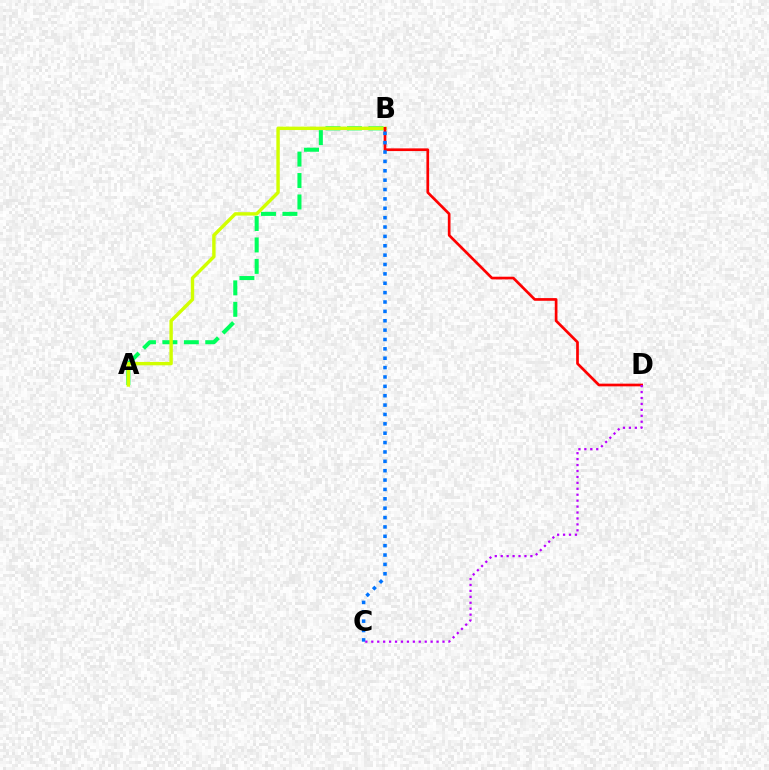{('A', 'B'): [{'color': '#00ff5c', 'line_style': 'dashed', 'thickness': 2.91}, {'color': '#d1ff00', 'line_style': 'solid', 'thickness': 2.45}], ('B', 'D'): [{'color': '#ff0000', 'line_style': 'solid', 'thickness': 1.94}], ('B', 'C'): [{'color': '#0074ff', 'line_style': 'dotted', 'thickness': 2.55}], ('C', 'D'): [{'color': '#b900ff', 'line_style': 'dotted', 'thickness': 1.61}]}